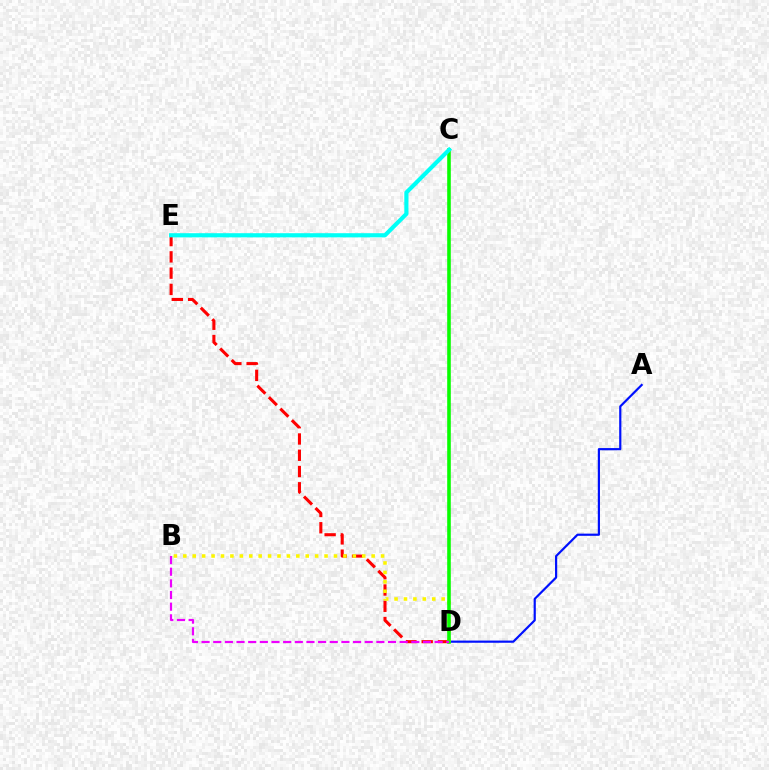{('A', 'D'): [{'color': '#0010ff', 'line_style': 'solid', 'thickness': 1.58}], ('D', 'E'): [{'color': '#ff0000', 'line_style': 'dashed', 'thickness': 2.21}], ('B', 'D'): [{'color': '#fcf500', 'line_style': 'dotted', 'thickness': 2.56}, {'color': '#ee00ff', 'line_style': 'dashed', 'thickness': 1.58}], ('C', 'D'): [{'color': '#08ff00', 'line_style': 'solid', 'thickness': 2.59}], ('C', 'E'): [{'color': '#00fff6', 'line_style': 'solid', 'thickness': 2.98}]}